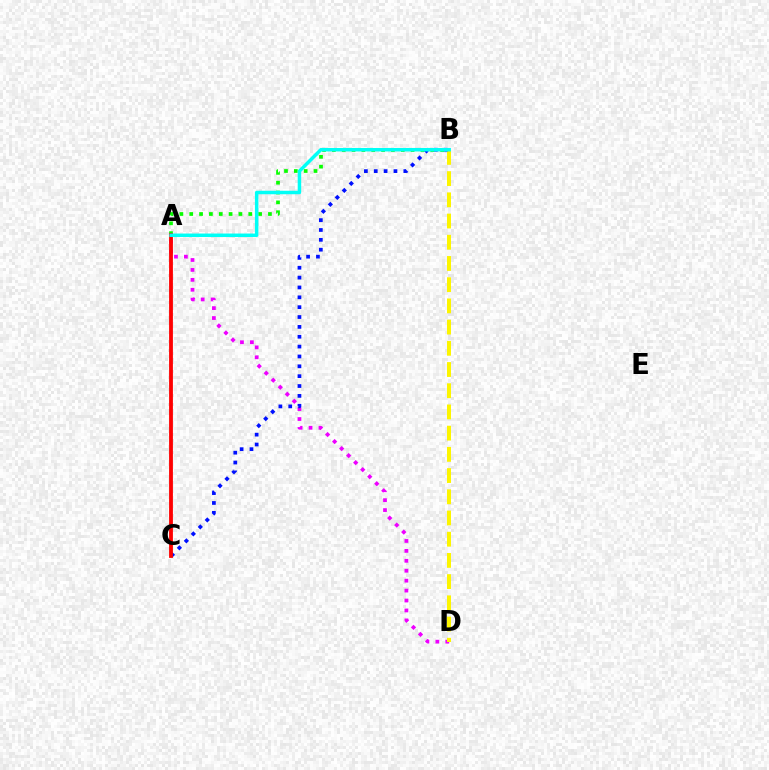{('A', 'D'): [{'color': '#ee00ff', 'line_style': 'dotted', 'thickness': 2.7}], ('A', 'B'): [{'color': '#08ff00', 'line_style': 'dotted', 'thickness': 2.67}, {'color': '#00fff6', 'line_style': 'solid', 'thickness': 2.51}], ('B', 'D'): [{'color': '#fcf500', 'line_style': 'dashed', 'thickness': 2.88}], ('B', 'C'): [{'color': '#0010ff', 'line_style': 'dotted', 'thickness': 2.68}], ('A', 'C'): [{'color': '#ff0000', 'line_style': 'solid', 'thickness': 2.74}]}